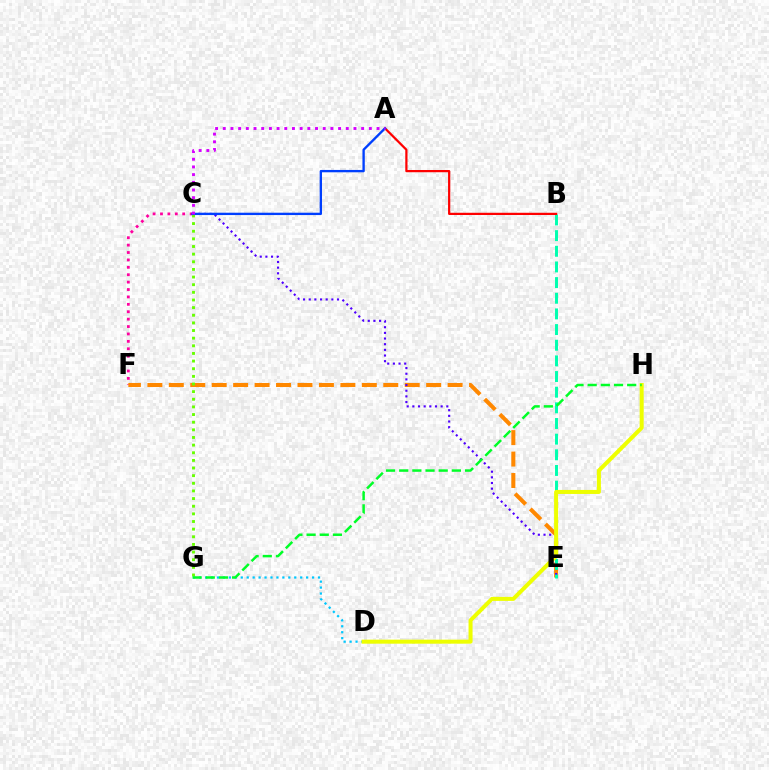{('C', 'F'): [{'color': '#ff00a0', 'line_style': 'dotted', 'thickness': 2.01}], ('D', 'G'): [{'color': '#00c7ff', 'line_style': 'dotted', 'thickness': 1.61}], ('E', 'F'): [{'color': '#ff8800', 'line_style': 'dashed', 'thickness': 2.91}], ('C', 'E'): [{'color': '#4f00ff', 'line_style': 'dotted', 'thickness': 1.54}], ('B', 'E'): [{'color': '#00ffaf', 'line_style': 'dashed', 'thickness': 2.13}], ('C', 'G'): [{'color': '#66ff00', 'line_style': 'dotted', 'thickness': 2.08}], ('A', 'B'): [{'color': '#ff0000', 'line_style': 'solid', 'thickness': 1.61}], ('D', 'H'): [{'color': '#eeff00', 'line_style': 'solid', 'thickness': 2.89}], ('G', 'H'): [{'color': '#00ff27', 'line_style': 'dashed', 'thickness': 1.79}], ('A', 'C'): [{'color': '#003fff', 'line_style': 'solid', 'thickness': 1.69}, {'color': '#d600ff', 'line_style': 'dotted', 'thickness': 2.09}]}